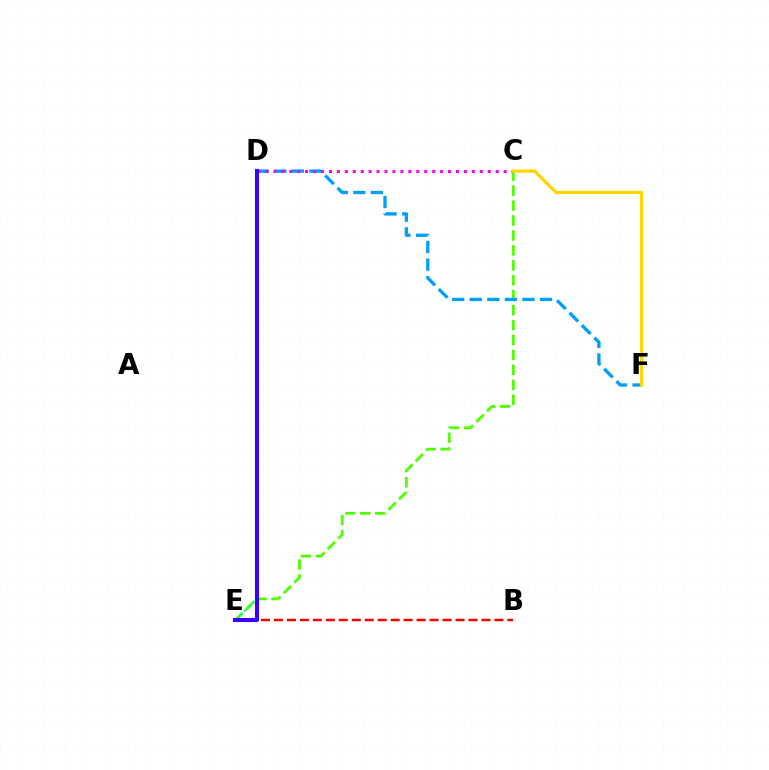{('C', 'E'): [{'color': '#4fff00', 'line_style': 'dashed', 'thickness': 2.03}], ('D', 'F'): [{'color': '#009eff', 'line_style': 'dashed', 'thickness': 2.39}], ('B', 'E'): [{'color': '#ff0000', 'line_style': 'dashed', 'thickness': 1.76}], ('D', 'E'): [{'color': '#00ff86', 'line_style': 'dotted', 'thickness': 1.69}, {'color': '#3700ff', 'line_style': 'solid', 'thickness': 2.94}], ('C', 'D'): [{'color': '#ff00ed', 'line_style': 'dotted', 'thickness': 2.16}], ('C', 'F'): [{'color': '#ffd500', 'line_style': 'solid', 'thickness': 2.3}]}